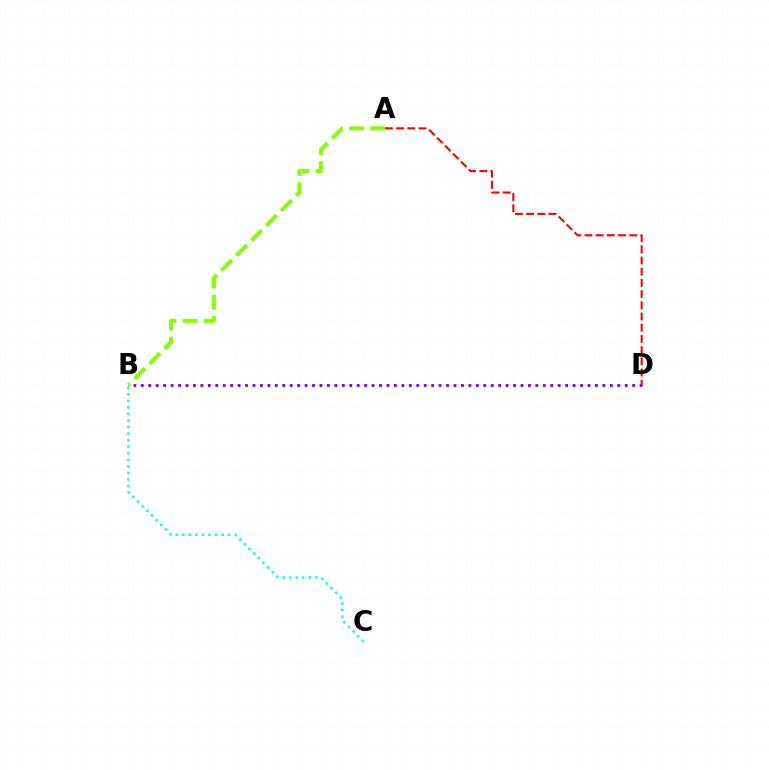{('B', 'C'): [{'color': '#00fff6', 'line_style': 'dotted', 'thickness': 1.78}], ('B', 'D'): [{'color': '#7200ff', 'line_style': 'dotted', 'thickness': 2.02}], ('A', 'D'): [{'color': '#ff0000', 'line_style': 'dashed', 'thickness': 1.52}], ('A', 'B'): [{'color': '#84ff00', 'line_style': 'dashed', 'thickness': 2.87}]}